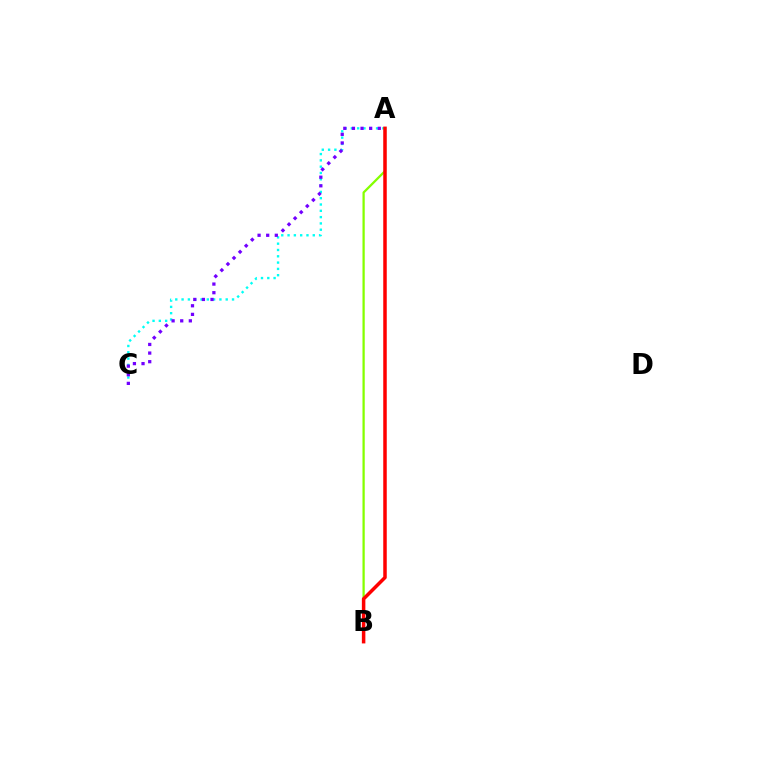{('A', 'C'): [{'color': '#00fff6', 'line_style': 'dotted', 'thickness': 1.71}, {'color': '#7200ff', 'line_style': 'dotted', 'thickness': 2.34}], ('A', 'B'): [{'color': '#84ff00', 'line_style': 'solid', 'thickness': 1.63}, {'color': '#ff0000', 'line_style': 'solid', 'thickness': 2.52}]}